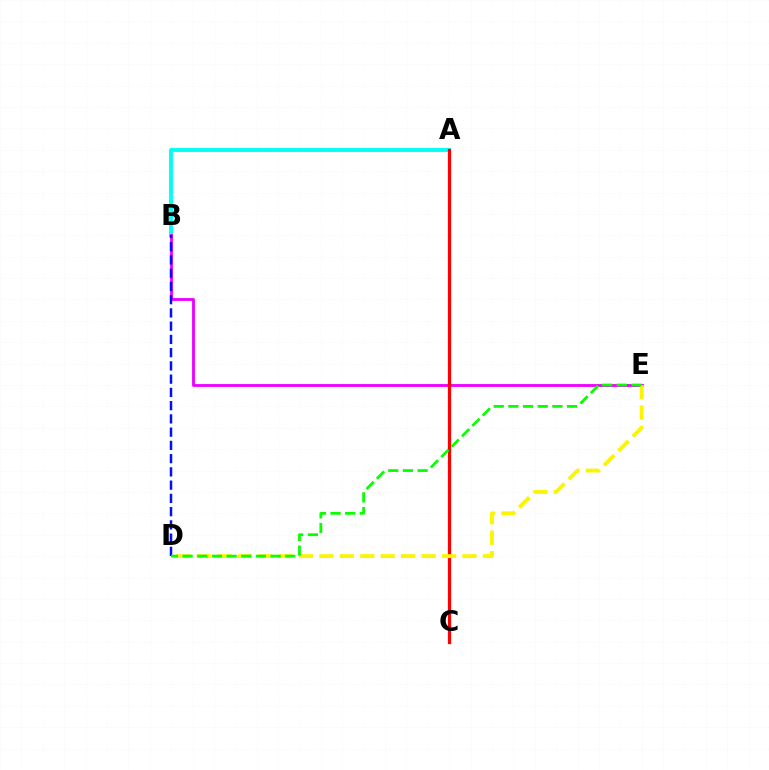{('A', 'B'): [{'color': '#00fff6', 'line_style': 'solid', 'thickness': 2.8}], ('B', 'E'): [{'color': '#ee00ff', 'line_style': 'solid', 'thickness': 2.04}], ('A', 'C'): [{'color': '#ff0000', 'line_style': 'solid', 'thickness': 2.32}], ('D', 'E'): [{'color': '#fcf500', 'line_style': 'dashed', 'thickness': 2.78}, {'color': '#08ff00', 'line_style': 'dashed', 'thickness': 1.99}], ('B', 'D'): [{'color': '#0010ff', 'line_style': 'dashed', 'thickness': 1.8}]}